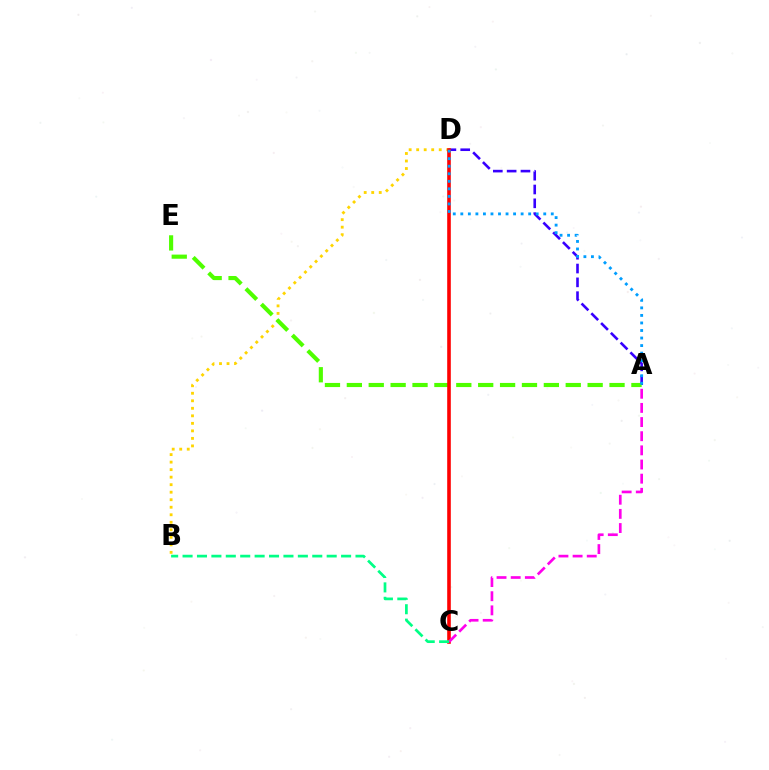{('B', 'D'): [{'color': '#ffd500', 'line_style': 'dotted', 'thickness': 2.04}], ('A', 'D'): [{'color': '#3700ff', 'line_style': 'dashed', 'thickness': 1.88}, {'color': '#009eff', 'line_style': 'dotted', 'thickness': 2.05}], ('A', 'E'): [{'color': '#4fff00', 'line_style': 'dashed', 'thickness': 2.97}], ('C', 'D'): [{'color': '#ff0000', 'line_style': 'solid', 'thickness': 2.59}], ('A', 'C'): [{'color': '#ff00ed', 'line_style': 'dashed', 'thickness': 1.92}], ('B', 'C'): [{'color': '#00ff86', 'line_style': 'dashed', 'thickness': 1.96}]}